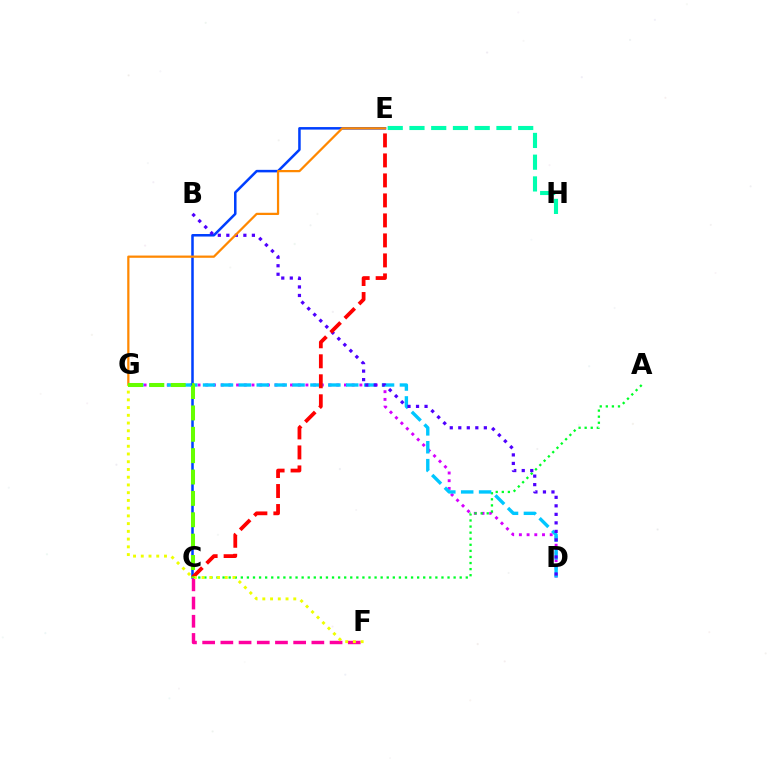{('D', 'G'): [{'color': '#d600ff', 'line_style': 'dotted', 'thickness': 2.09}, {'color': '#00c7ff', 'line_style': 'dashed', 'thickness': 2.43}], ('A', 'C'): [{'color': '#00ff27', 'line_style': 'dotted', 'thickness': 1.65}], ('C', 'E'): [{'color': '#003fff', 'line_style': 'solid', 'thickness': 1.82}, {'color': '#ff0000', 'line_style': 'dashed', 'thickness': 2.72}], ('B', 'D'): [{'color': '#4f00ff', 'line_style': 'dotted', 'thickness': 2.31}], ('E', 'G'): [{'color': '#ff8800', 'line_style': 'solid', 'thickness': 1.62}], ('E', 'H'): [{'color': '#00ffaf', 'line_style': 'dashed', 'thickness': 2.95}], ('C', 'F'): [{'color': '#ff00a0', 'line_style': 'dashed', 'thickness': 2.47}], ('F', 'G'): [{'color': '#eeff00', 'line_style': 'dotted', 'thickness': 2.1}], ('C', 'G'): [{'color': '#66ff00', 'line_style': 'dashed', 'thickness': 2.9}]}